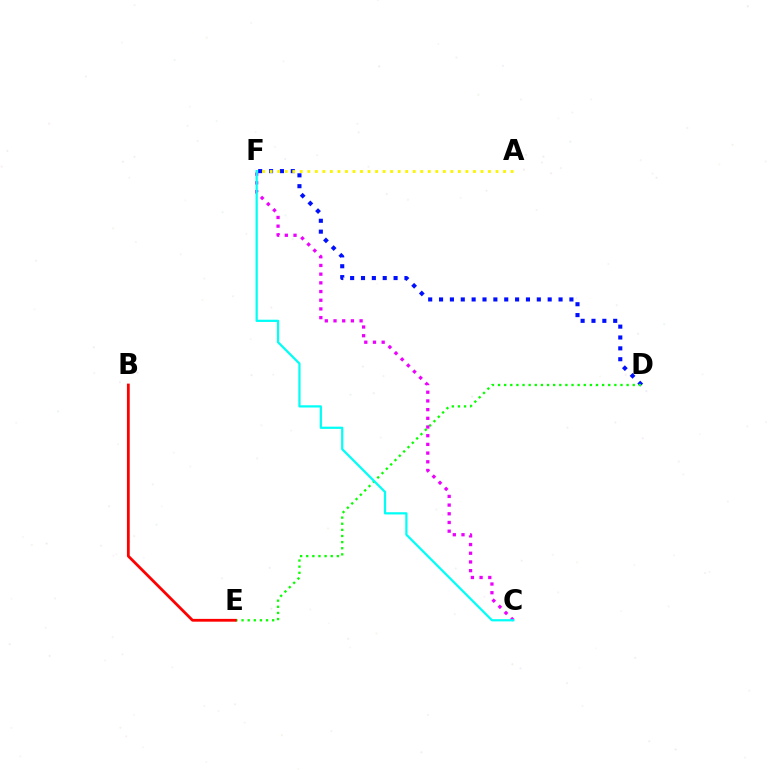{('D', 'F'): [{'color': '#0010ff', 'line_style': 'dotted', 'thickness': 2.95}], ('D', 'E'): [{'color': '#08ff00', 'line_style': 'dotted', 'thickness': 1.66}], ('C', 'F'): [{'color': '#ee00ff', 'line_style': 'dotted', 'thickness': 2.36}, {'color': '#00fff6', 'line_style': 'solid', 'thickness': 1.6}], ('B', 'E'): [{'color': '#ff0000', 'line_style': 'solid', 'thickness': 2.01}], ('A', 'F'): [{'color': '#fcf500', 'line_style': 'dotted', 'thickness': 2.05}]}